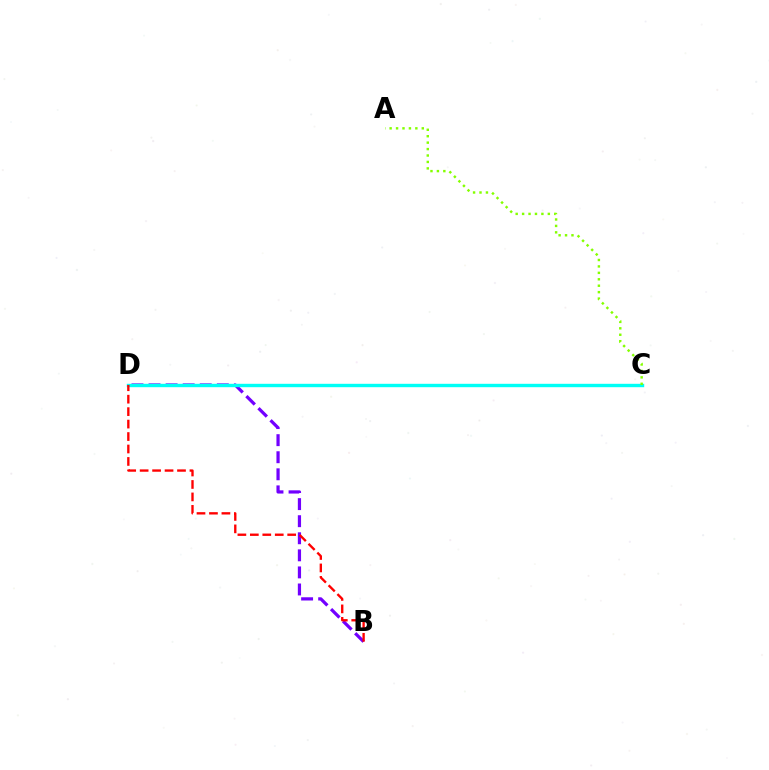{('B', 'D'): [{'color': '#7200ff', 'line_style': 'dashed', 'thickness': 2.32}, {'color': '#ff0000', 'line_style': 'dashed', 'thickness': 1.69}], ('C', 'D'): [{'color': '#00fff6', 'line_style': 'solid', 'thickness': 2.45}], ('A', 'C'): [{'color': '#84ff00', 'line_style': 'dotted', 'thickness': 1.75}]}